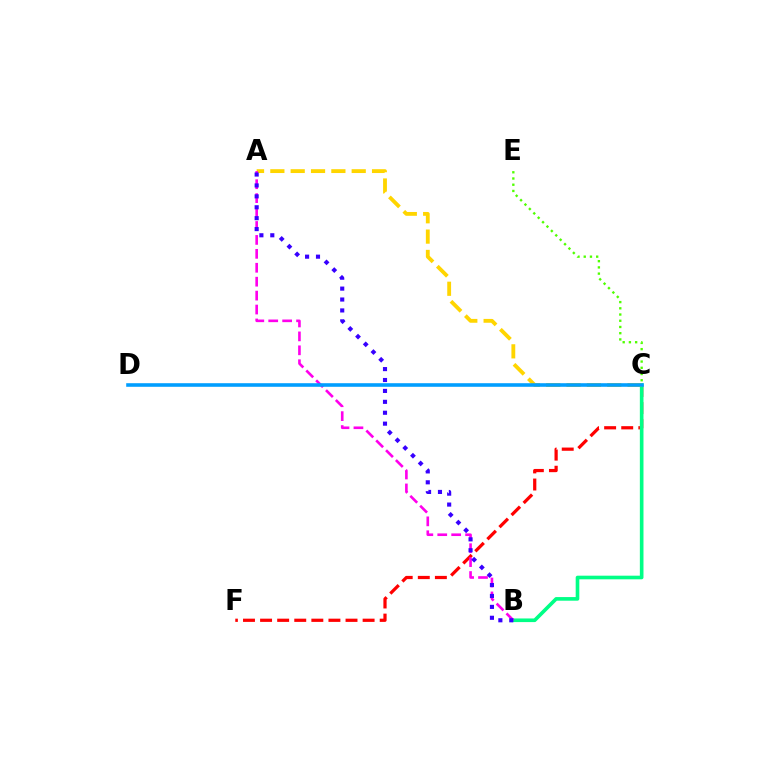{('C', 'F'): [{'color': '#ff0000', 'line_style': 'dashed', 'thickness': 2.32}], ('B', 'C'): [{'color': '#00ff86', 'line_style': 'solid', 'thickness': 2.61}], ('A', 'C'): [{'color': '#ffd500', 'line_style': 'dashed', 'thickness': 2.76}], ('A', 'B'): [{'color': '#ff00ed', 'line_style': 'dashed', 'thickness': 1.89}, {'color': '#3700ff', 'line_style': 'dotted', 'thickness': 2.96}], ('C', 'E'): [{'color': '#4fff00', 'line_style': 'dotted', 'thickness': 1.69}], ('C', 'D'): [{'color': '#009eff', 'line_style': 'solid', 'thickness': 2.58}]}